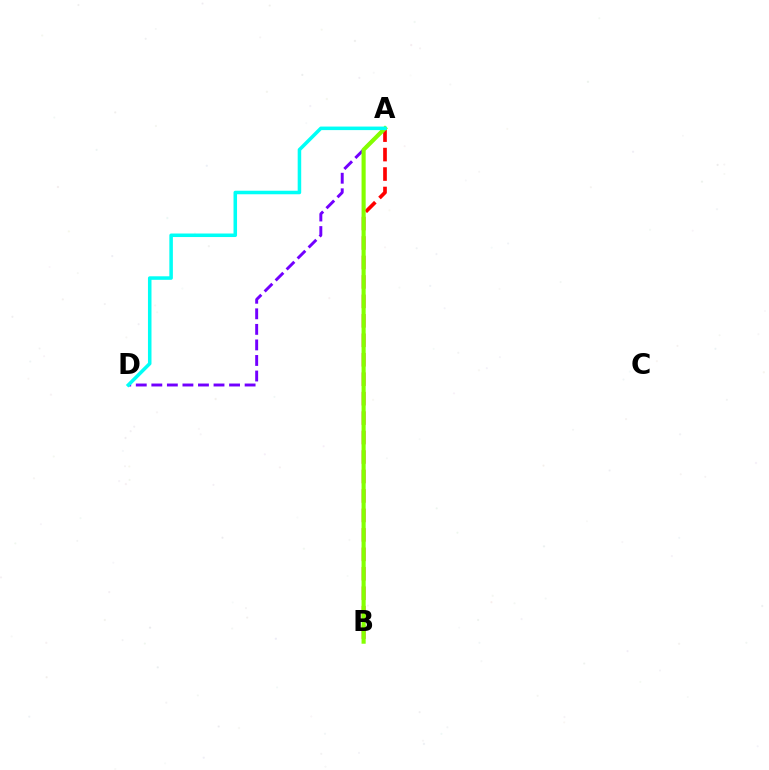{('A', 'D'): [{'color': '#7200ff', 'line_style': 'dashed', 'thickness': 2.11}, {'color': '#00fff6', 'line_style': 'solid', 'thickness': 2.54}], ('A', 'B'): [{'color': '#ff0000', 'line_style': 'dashed', 'thickness': 2.64}, {'color': '#84ff00', 'line_style': 'solid', 'thickness': 2.96}]}